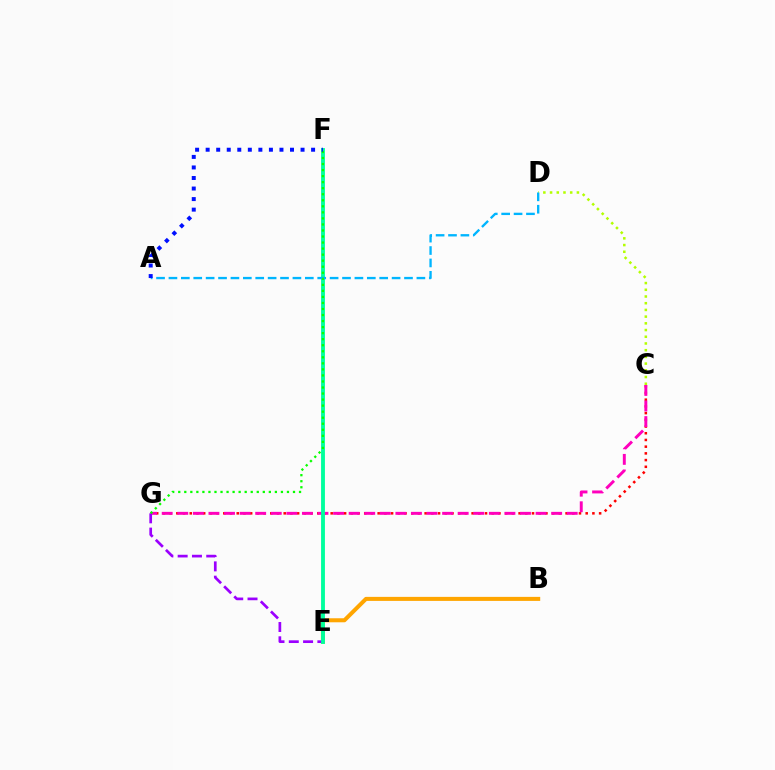{('C', 'G'): [{'color': '#ff0000', 'line_style': 'dotted', 'thickness': 1.82}, {'color': '#ff00bd', 'line_style': 'dashed', 'thickness': 2.12}], ('C', 'D'): [{'color': '#b3ff00', 'line_style': 'dotted', 'thickness': 1.82}], ('B', 'E'): [{'color': '#ffa500', 'line_style': 'solid', 'thickness': 2.9}], ('E', 'G'): [{'color': '#9b00ff', 'line_style': 'dashed', 'thickness': 1.94}], ('E', 'F'): [{'color': '#00ff9d', 'line_style': 'solid', 'thickness': 2.77}], ('A', 'D'): [{'color': '#00b5ff', 'line_style': 'dashed', 'thickness': 1.68}], ('F', 'G'): [{'color': '#08ff00', 'line_style': 'dotted', 'thickness': 1.64}], ('A', 'F'): [{'color': '#0010ff', 'line_style': 'dotted', 'thickness': 2.86}]}